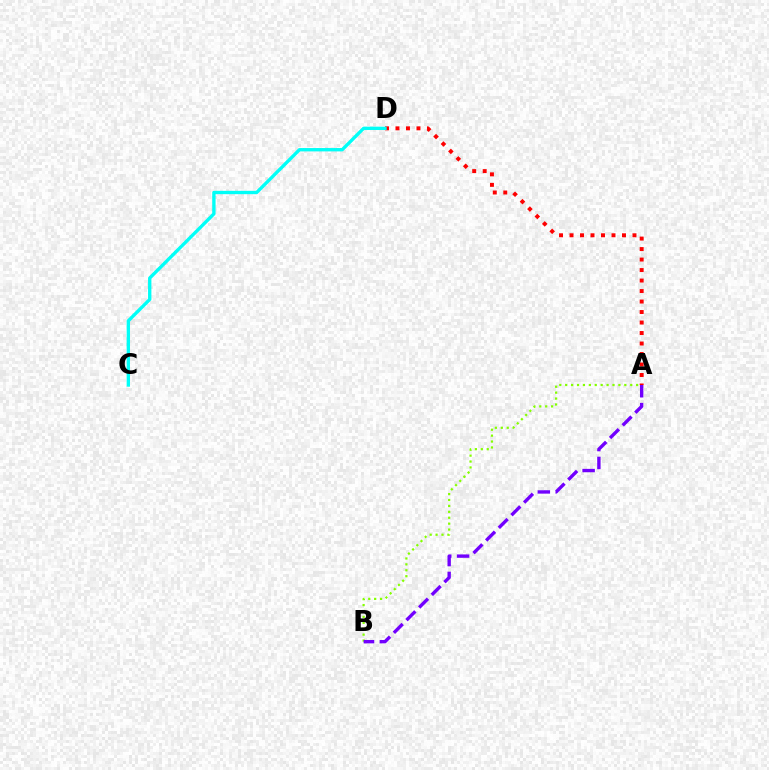{('A', 'B'): [{'color': '#84ff00', 'line_style': 'dotted', 'thickness': 1.61}, {'color': '#7200ff', 'line_style': 'dashed', 'thickness': 2.43}], ('A', 'D'): [{'color': '#ff0000', 'line_style': 'dotted', 'thickness': 2.85}], ('C', 'D'): [{'color': '#00fff6', 'line_style': 'solid', 'thickness': 2.41}]}